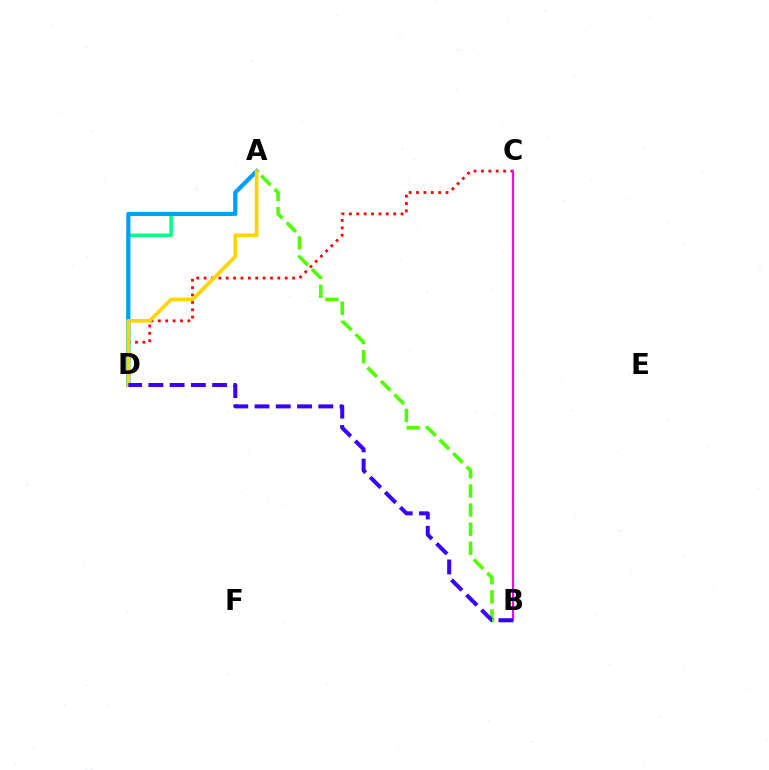{('C', 'D'): [{'color': '#ff0000', 'line_style': 'dotted', 'thickness': 2.0}], ('B', 'C'): [{'color': '#ff00ed', 'line_style': 'solid', 'thickness': 1.54}], ('A', 'D'): [{'color': '#00ff86', 'line_style': 'solid', 'thickness': 2.55}, {'color': '#009eff', 'line_style': 'solid', 'thickness': 2.98}, {'color': '#ffd500', 'line_style': 'solid', 'thickness': 2.65}], ('A', 'B'): [{'color': '#4fff00', 'line_style': 'dashed', 'thickness': 2.6}], ('B', 'D'): [{'color': '#3700ff', 'line_style': 'dashed', 'thickness': 2.89}]}